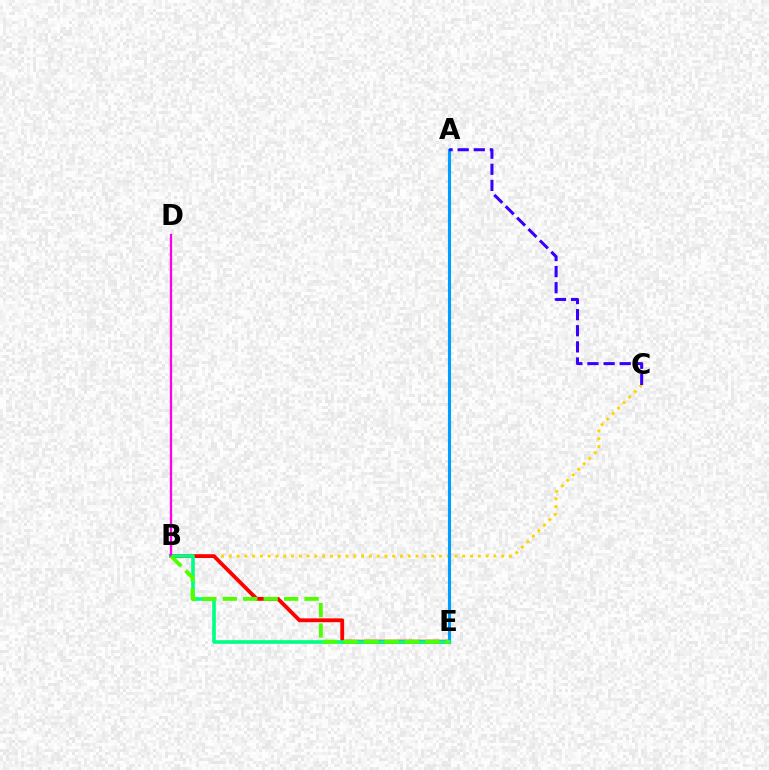{('B', 'C'): [{'color': '#ffd500', 'line_style': 'dotted', 'thickness': 2.11}], ('B', 'E'): [{'color': '#ff0000', 'line_style': 'solid', 'thickness': 2.75}, {'color': '#00ff86', 'line_style': 'solid', 'thickness': 2.62}, {'color': '#4fff00', 'line_style': 'dashed', 'thickness': 2.78}], ('A', 'E'): [{'color': '#009eff', 'line_style': 'solid', 'thickness': 2.25}], ('A', 'C'): [{'color': '#3700ff', 'line_style': 'dashed', 'thickness': 2.19}], ('B', 'D'): [{'color': '#ff00ed', 'line_style': 'solid', 'thickness': 1.65}]}